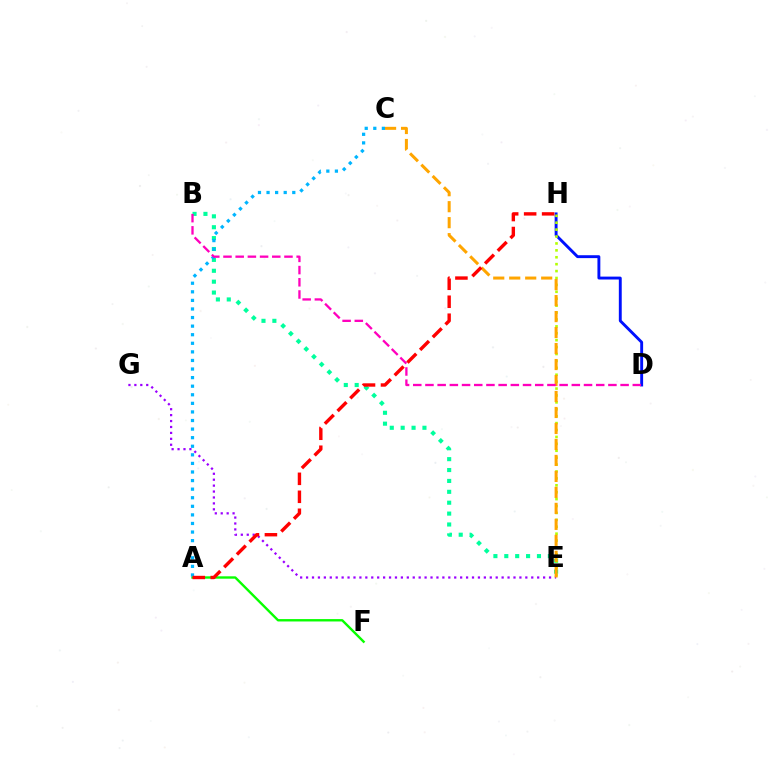{('E', 'G'): [{'color': '#9b00ff', 'line_style': 'dotted', 'thickness': 1.61}], ('D', 'H'): [{'color': '#0010ff', 'line_style': 'solid', 'thickness': 2.08}], ('A', 'F'): [{'color': '#08ff00', 'line_style': 'solid', 'thickness': 1.72}], ('B', 'E'): [{'color': '#00ff9d', 'line_style': 'dotted', 'thickness': 2.96}], ('A', 'C'): [{'color': '#00b5ff', 'line_style': 'dotted', 'thickness': 2.33}], ('E', 'H'): [{'color': '#b3ff00', 'line_style': 'dotted', 'thickness': 1.88}], ('C', 'E'): [{'color': '#ffa500', 'line_style': 'dashed', 'thickness': 2.17}], ('A', 'H'): [{'color': '#ff0000', 'line_style': 'dashed', 'thickness': 2.44}], ('B', 'D'): [{'color': '#ff00bd', 'line_style': 'dashed', 'thickness': 1.66}]}